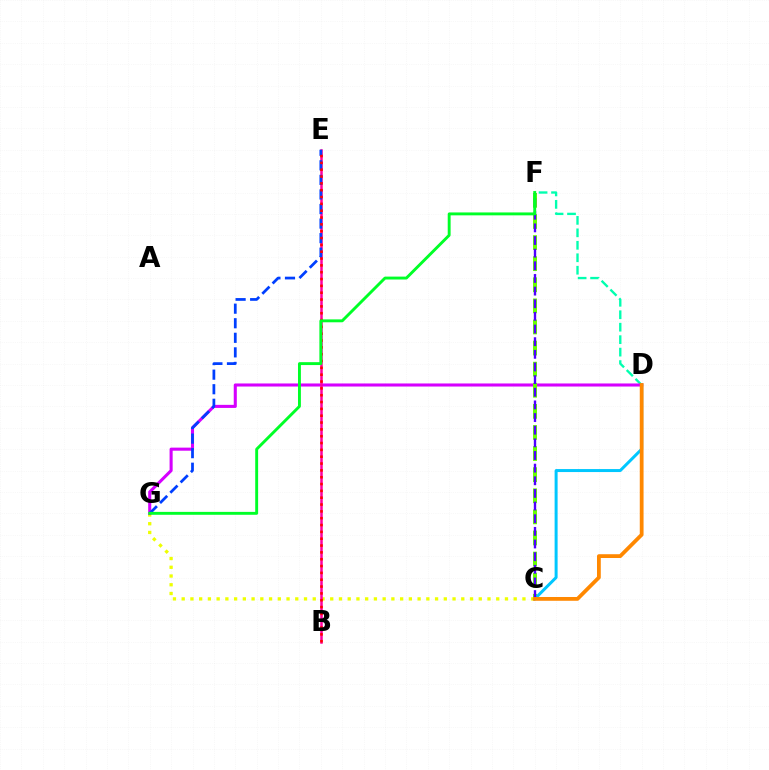{('D', 'F'): [{'color': '#00ffaf', 'line_style': 'dashed', 'thickness': 1.69}], ('C', 'G'): [{'color': '#eeff00', 'line_style': 'dotted', 'thickness': 2.37}], ('D', 'G'): [{'color': '#d600ff', 'line_style': 'solid', 'thickness': 2.21}], ('C', 'F'): [{'color': '#66ff00', 'line_style': 'dashed', 'thickness': 2.87}, {'color': '#4f00ff', 'line_style': 'dashed', 'thickness': 1.72}], ('B', 'E'): [{'color': '#ff00a0', 'line_style': 'solid', 'thickness': 1.81}, {'color': '#ff0000', 'line_style': 'dotted', 'thickness': 1.86}], ('C', 'D'): [{'color': '#00c7ff', 'line_style': 'solid', 'thickness': 2.15}, {'color': '#ff8800', 'line_style': 'solid', 'thickness': 2.73}], ('E', 'G'): [{'color': '#003fff', 'line_style': 'dashed', 'thickness': 1.98}], ('F', 'G'): [{'color': '#00ff27', 'line_style': 'solid', 'thickness': 2.09}]}